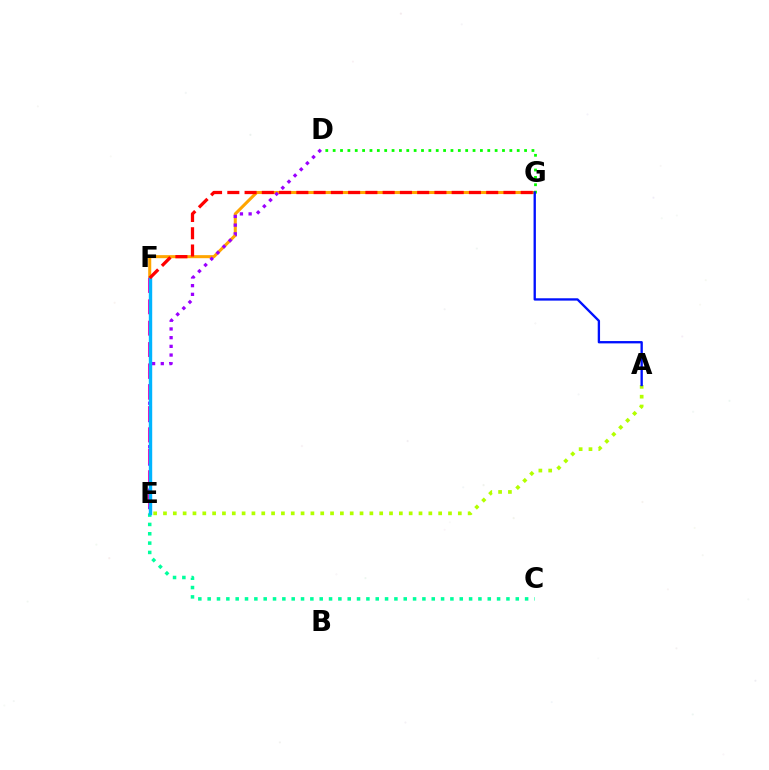{('F', 'G'): [{'color': '#ffa500', 'line_style': 'solid', 'thickness': 2.19}, {'color': '#ff0000', 'line_style': 'dashed', 'thickness': 2.34}], ('D', 'E'): [{'color': '#9b00ff', 'line_style': 'dotted', 'thickness': 2.36}], ('C', 'E'): [{'color': '#00ff9d', 'line_style': 'dotted', 'thickness': 2.54}], ('E', 'F'): [{'color': '#ff00bd', 'line_style': 'dashed', 'thickness': 2.9}, {'color': '#00b5ff', 'line_style': 'solid', 'thickness': 2.44}], ('A', 'E'): [{'color': '#b3ff00', 'line_style': 'dotted', 'thickness': 2.67}], ('D', 'G'): [{'color': '#08ff00', 'line_style': 'dotted', 'thickness': 2.0}], ('A', 'G'): [{'color': '#0010ff', 'line_style': 'solid', 'thickness': 1.68}]}